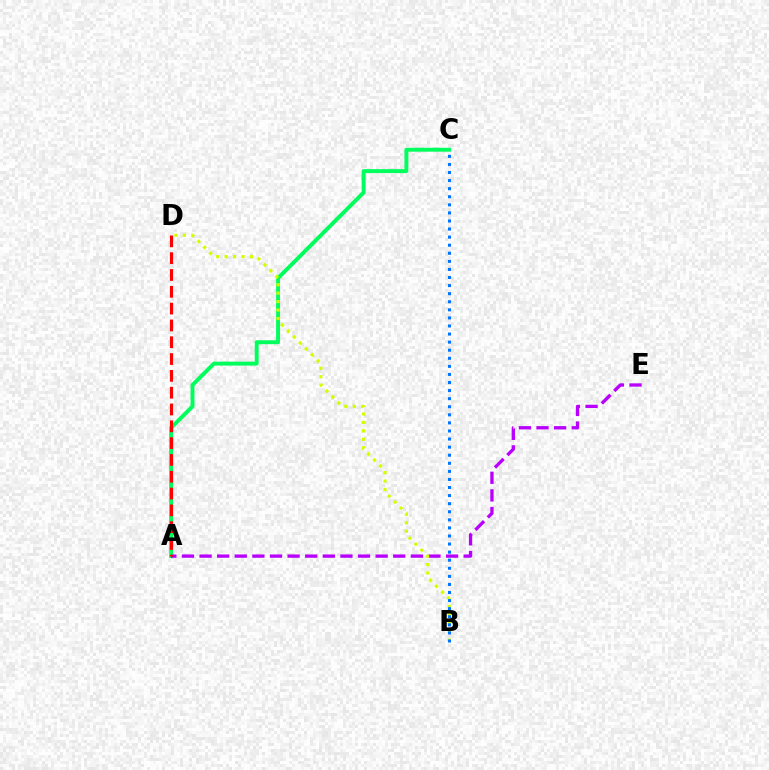{('A', 'C'): [{'color': '#00ff5c', 'line_style': 'solid', 'thickness': 2.82}], ('A', 'E'): [{'color': '#b900ff', 'line_style': 'dashed', 'thickness': 2.39}], ('A', 'D'): [{'color': '#ff0000', 'line_style': 'dashed', 'thickness': 2.28}], ('B', 'D'): [{'color': '#d1ff00', 'line_style': 'dotted', 'thickness': 2.29}], ('B', 'C'): [{'color': '#0074ff', 'line_style': 'dotted', 'thickness': 2.19}]}